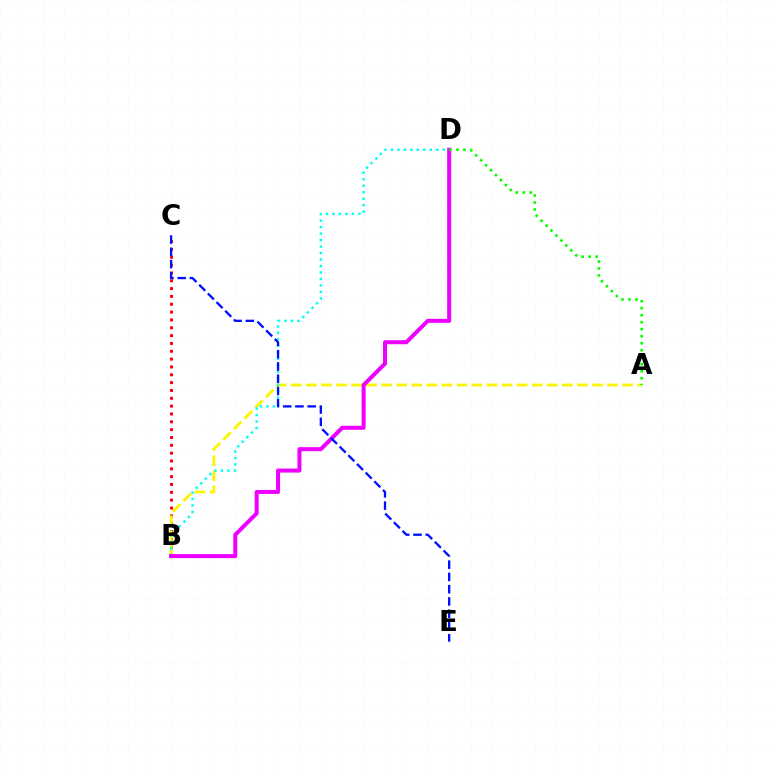{('B', 'C'): [{'color': '#ff0000', 'line_style': 'dotted', 'thickness': 2.13}], ('A', 'B'): [{'color': '#fcf500', 'line_style': 'dashed', 'thickness': 2.05}], ('B', 'D'): [{'color': '#00fff6', 'line_style': 'dotted', 'thickness': 1.76}, {'color': '#ee00ff', 'line_style': 'solid', 'thickness': 2.89}], ('C', 'E'): [{'color': '#0010ff', 'line_style': 'dashed', 'thickness': 1.67}], ('A', 'D'): [{'color': '#08ff00', 'line_style': 'dotted', 'thickness': 1.9}]}